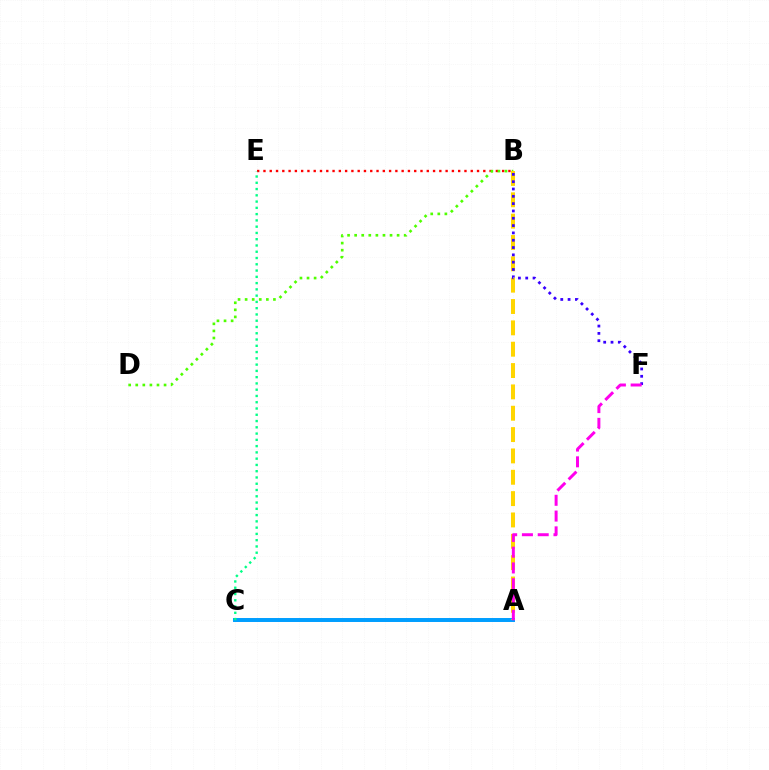{('A', 'C'): [{'color': '#009eff', 'line_style': 'solid', 'thickness': 2.85}], ('B', 'E'): [{'color': '#ff0000', 'line_style': 'dotted', 'thickness': 1.71}], ('B', 'D'): [{'color': '#4fff00', 'line_style': 'dotted', 'thickness': 1.92}], ('C', 'E'): [{'color': '#00ff86', 'line_style': 'dotted', 'thickness': 1.7}], ('A', 'B'): [{'color': '#ffd500', 'line_style': 'dashed', 'thickness': 2.9}], ('B', 'F'): [{'color': '#3700ff', 'line_style': 'dotted', 'thickness': 1.99}], ('A', 'F'): [{'color': '#ff00ed', 'line_style': 'dashed', 'thickness': 2.14}]}